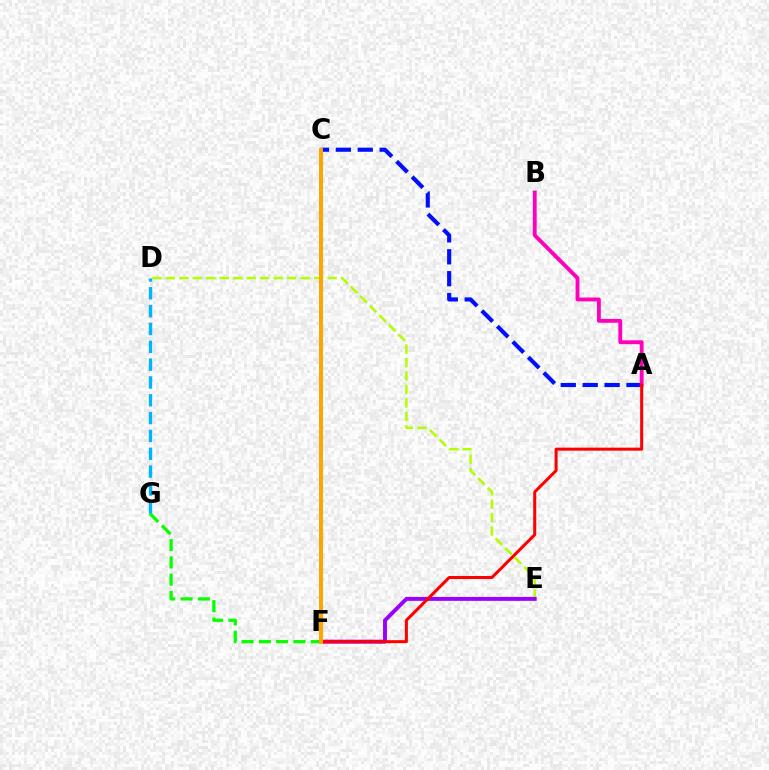{('A', 'C'): [{'color': '#0010ff', 'line_style': 'dashed', 'thickness': 2.98}], ('F', 'G'): [{'color': '#08ff00', 'line_style': 'dashed', 'thickness': 2.35}], ('D', 'E'): [{'color': '#b3ff00', 'line_style': 'dashed', 'thickness': 1.83}], ('E', 'F'): [{'color': '#9b00ff', 'line_style': 'solid', 'thickness': 2.83}], ('C', 'F'): [{'color': '#00ff9d', 'line_style': 'dotted', 'thickness': 2.32}, {'color': '#ffa500', 'line_style': 'solid', 'thickness': 2.87}], ('A', 'B'): [{'color': '#ff00bd', 'line_style': 'solid', 'thickness': 2.78}], ('A', 'F'): [{'color': '#ff0000', 'line_style': 'solid', 'thickness': 2.18}], ('D', 'G'): [{'color': '#00b5ff', 'line_style': 'dashed', 'thickness': 2.42}]}